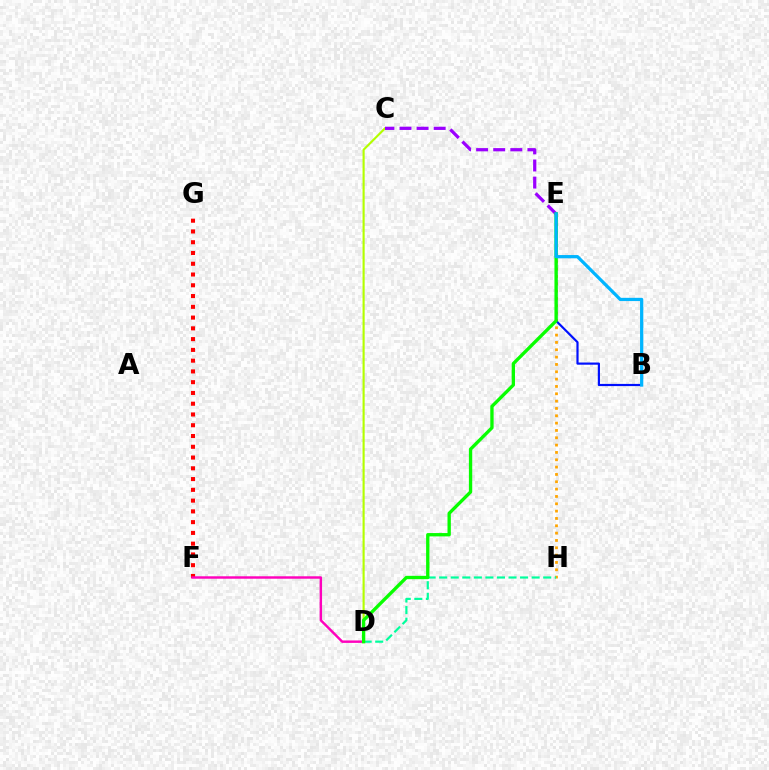{('E', 'H'): [{'color': '#ffa500', 'line_style': 'dotted', 'thickness': 1.99}], ('C', 'D'): [{'color': '#b3ff00', 'line_style': 'solid', 'thickness': 1.53}], ('F', 'G'): [{'color': '#ff0000', 'line_style': 'dotted', 'thickness': 2.93}], ('C', 'E'): [{'color': '#9b00ff', 'line_style': 'dashed', 'thickness': 2.32}], ('D', 'H'): [{'color': '#00ff9d', 'line_style': 'dashed', 'thickness': 1.57}], ('B', 'E'): [{'color': '#0010ff', 'line_style': 'solid', 'thickness': 1.57}, {'color': '#00b5ff', 'line_style': 'solid', 'thickness': 2.33}], ('D', 'F'): [{'color': '#ff00bd', 'line_style': 'solid', 'thickness': 1.76}], ('D', 'E'): [{'color': '#08ff00', 'line_style': 'solid', 'thickness': 2.4}]}